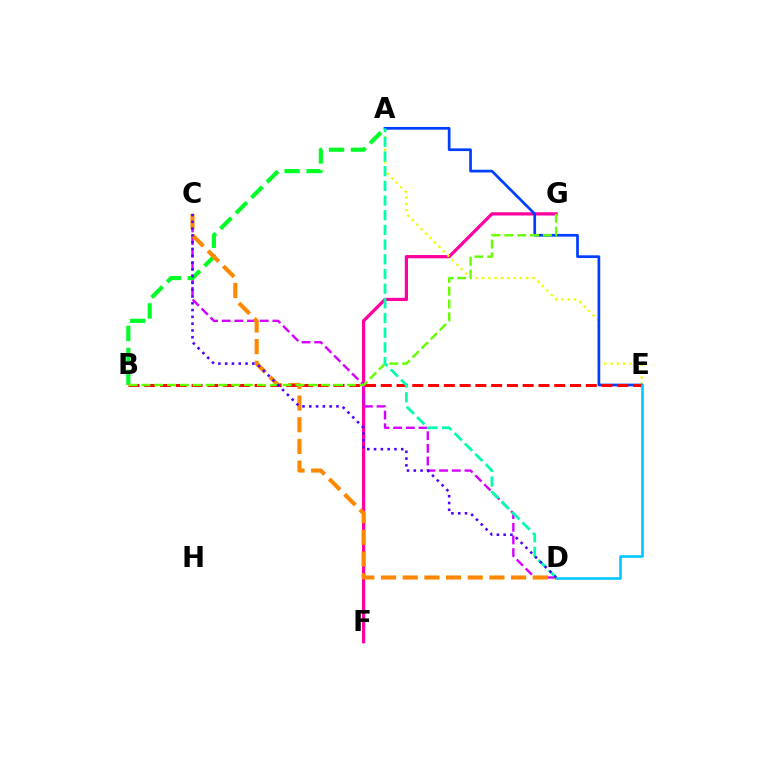{('F', 'G'): [{'color': '#ff00a0', 'line_style': 'solid', 'thickness': 2.33}], ('C', 'D'): [{'color': '#d600ff', 'line_style': 'dashed', 'thickness': 1.72}, {'color': '#ff8800', 'line_style': 'dashed', 'thickness': 2.94}, {'color': '#4f00ff', 'line_style': 'dotted', 'thickness': 1.84}], ('A', 'E'): [{'color': '#eeff00', 'line_style': 'dotted', 'thickness': 1.71}, {'color': '#003fff', 'line_style': 'solid', 'thickness': 1.95}], ('A', 'B'): [{'color': '#00ff27', 'line_style': 'dashed', 'thickness': 2.98}], ('B', 'E'): [{'color': '#ff0000', 'line_style': 'dashed', 'thickness': 2.14}], ('D', 'E'): [{'color': '#00c7ff', 'line_style': 'solid', 'thickness': 1.86}], ('B', 'G'): [{'color': '#66ff00', 'line_style': 'dashed', 'thickness': 1.74}], ('A', 'D'): [{'color': '#00ffaf', 'line_style': 'dashed', 'thickness': 1.99}]}